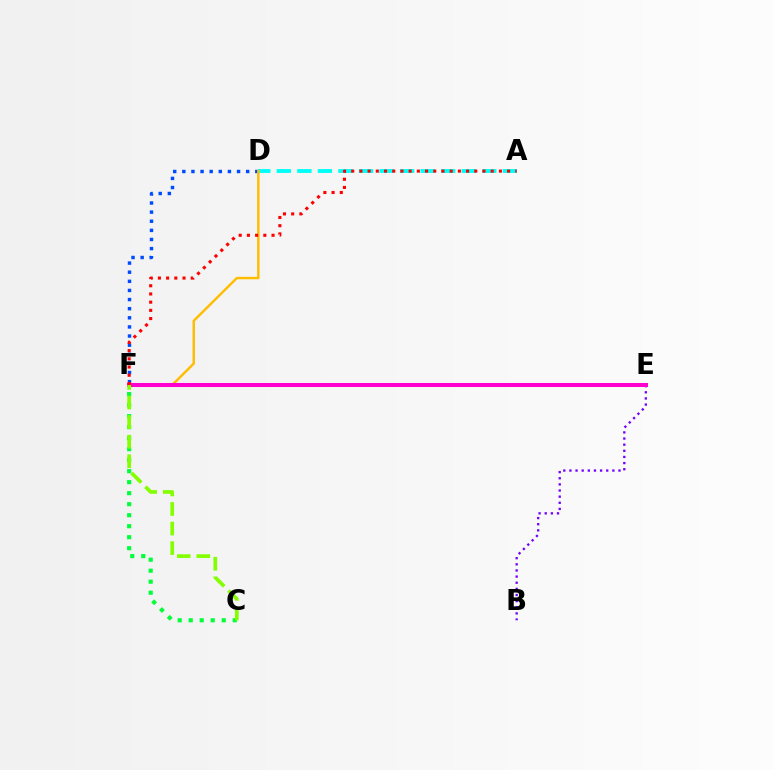{('D', 'F'): [{'color': '#004bff', 'line_style': 'dotted', 'thickness': 2.48}, {'color': '#ffbd00', 'line_style': 'solid', 'thickness': 1.76}], ('B', 'E'): [{'color': '#7200ff', 'line_style': 'dotted', 'thickness': 1.67}], ('A', 'D'): [{'color': '#00fff6', 'line_style': 'dashed', 'thickness': 2.79}], ('C', 'F'): [{'color': '#00ff39', 'line_style': 'dotted', 'thickness': 2.99}, {'color': '#84ff00', 'line_style': 'dashed', 'thickness': 2.66}], ('E', 'F'): [{'color': '#ff00cf', 'line_style': 'solid', 'thickness': 2.91}], ('A', 'F'): [{'color': '#ff0000', 'line_style': 'dotted', 'thickness': 2.23}]}